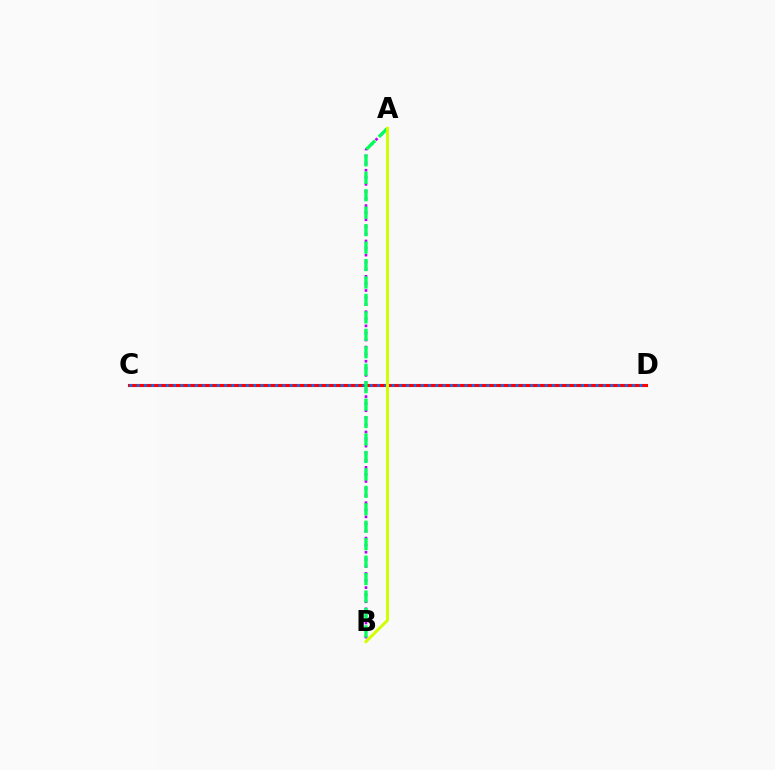{('C', 'D'): [{'color': '#ff0000', 'line_style': 'solid', 'thickness': 2.23}, {'color': '#0074ff', 'line_style': 'dotted', 'thickness': 1.98}], ('A', 'B'): [{'color': '#b900ff', 'line_style': 'dotted', 'thickness': 1.92}, {'color': '#00ff5c', 'line_style': 'dashed', 'thickness': 2.37}, {'color': '#d1ff00', 'line_style': 'solid', 'thickness': 2.13}]}